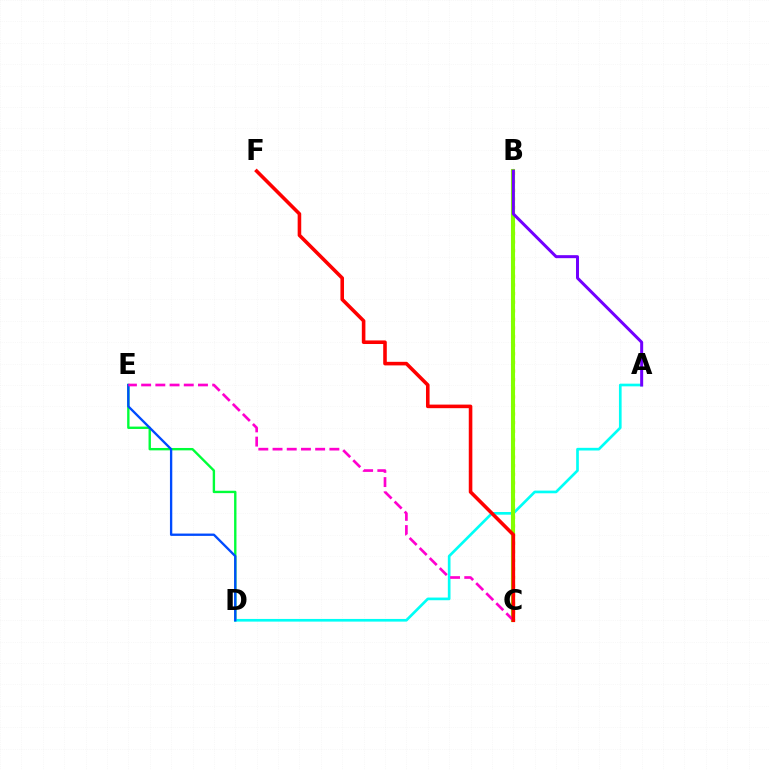{('D', 'E'): [{'color': '#00ff39', 'line_style': 'solid', 'thickness': 1.71}, {'color': '#004bff', 'line_style': 'solid', 'thickness': 1.68}], ('B', 'C'): [{'color': '#ffbd00', 'line_style': 'dotted', 'thickness': 2.34}, {'color': '#84ff00', 'line_style': 'solid', 'thickness': 2.95}], ('A', 'D'): [{'color': '#00fff6', 'line_style': 'solid', 'thickness': 1.92}], ('A', 'B'): [{'color': '#7200ff', 'line_style': 'solid', 'thickness': 2.16}], ('C', 'E'): [{'color': '#ff00cf', 'line_style': 'dashed', 'thickness': 1.93}], ('C', 'F'): [{'color': '#ff0000', 'line_style': 'solid', 'thickness': 2.58}]}